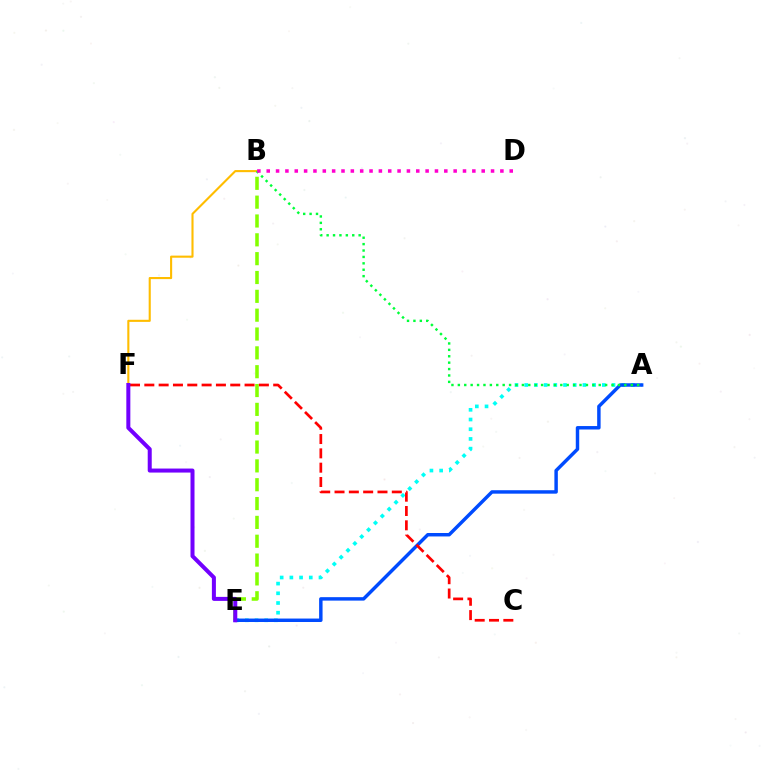{('A', 'E'): [{'color': '#00fff6', 'line_style': 'dotted', 'thickness': 2.64}, {'color': '#004bff', 'line_style': 'solid', 'thickness': 2.48}], ('B', 'E'): [{'color': '#84ff00', 'line_style': 'dashed', 'thickness': 2.56}], ('B', 'F'): [{'color': '#ffbd00', 'line_style': 'solid', 'thickness': 1.52}], ('C', 'F'): [{'color': '#ff0000', 'line_style': 'dashed', 'thickness': 1.95}], ('E', 'F'): [{'color': '#7200ff', 'line_style': 'solid', 'thickness': 2.89}], ('A', 'B'): [{'color': '#00ff39', 'line_style': 'dotted', 'thickness': 1.74}], ('B', 'D'): [{'color': '#ff00cf', 'line_style': 'dotted', 'thickness': 2.54}]}